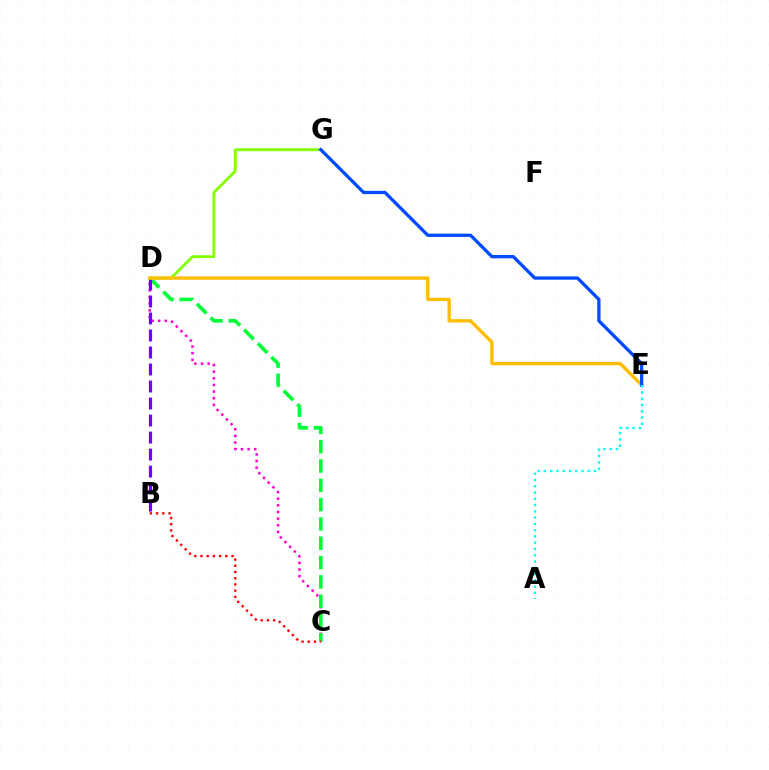{('C', 'D'): [{'color': '#ff00cf', 'line_style': 'dotted', 'thickness': 1.81}, {'color': '#00ff39', 'line_style': 'dashed', 'thickness': 2.62}], ('B', 'D'): [{'color': '#7200ff', 'line_style': 'dashed', 'thickness': 2.31}], ('D', 'G'): [{'color': '#84ff00', 'line_style': 'solid', 'thickness': 2.05}], ('D', 'E'): [{'color': '#ffbd00', 'line_style': 'solid', 'thickness': 2.41}], ('E', 'G'): [{'color': '#004bff', 'line_style': 'solid', 'thickness': 2.36}], ('B', 'C'): [{'color': '#ff0000', 'line_style': 'dotted', 'thickness': 1.69}], ('A', 'E'): [{'color': '#00fff6', 'line_style': 'dotted', 'thickness': 1.7}]}